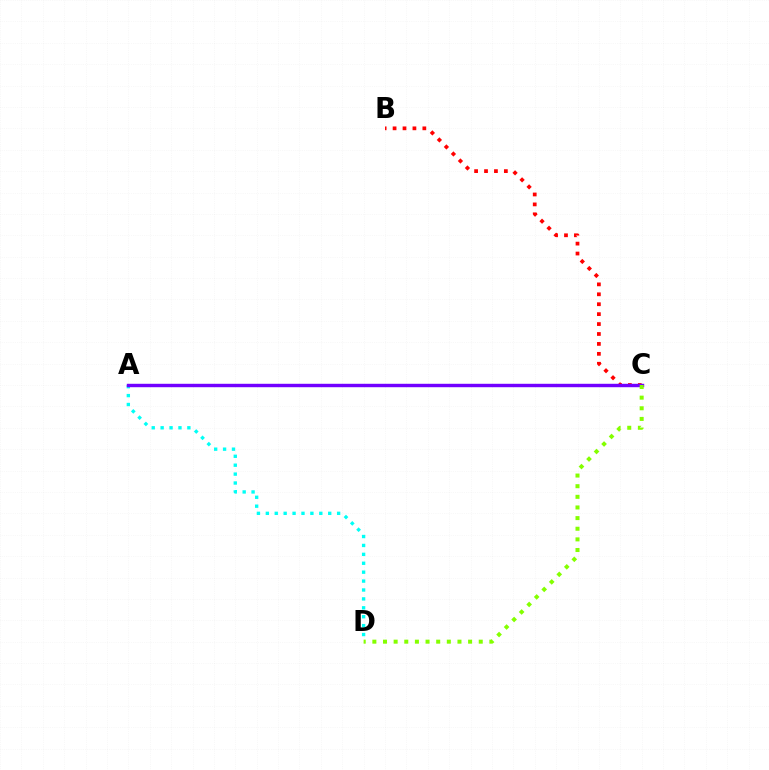{('B', 'C'): [{'color': '#ff0000', 'line_style': 'dotted', 'thickness': 2.7}], ('A', 'D'): [{'color': '#00fff6', 'line_style': 'dotted', 'thickness': 2.42}], ('A', 'C'): [{'color': '#7200ff', 'line_style': 'solid', 'thickness': 2.46}], ('C', 'D'): [{'color': '#84ff00', 'line_style': 'dotted', 'thickness': 2.89}]}